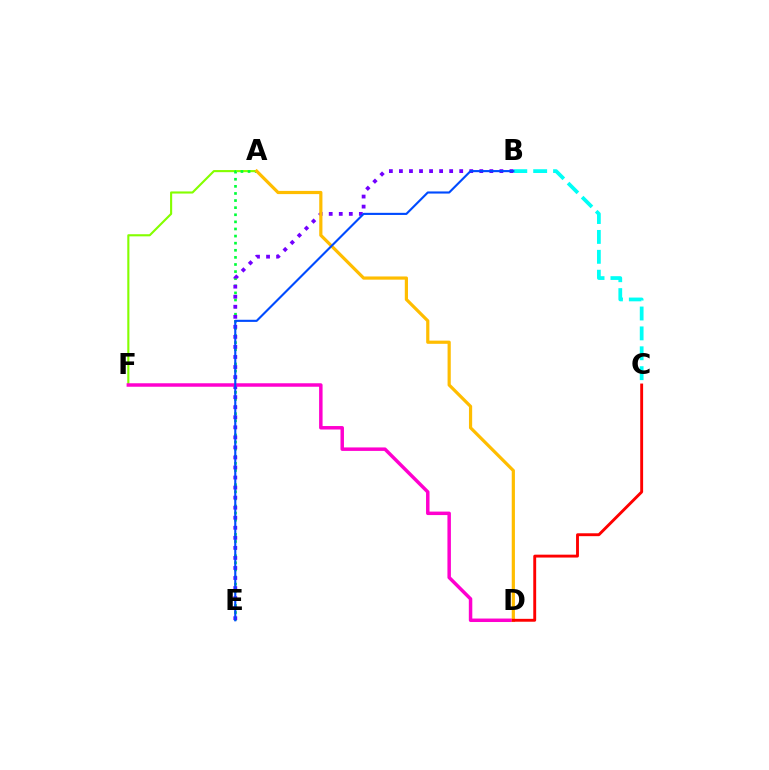{('A', 'F'): [{'color': '#84ff00', 'line_style': 'solid', 'thickness': 1.53}], ('A', 'E'): [{'color': '#00ff39', 'line_style': 'dotted', 'thickness': 1.93}], ('B', 'C'): [{'color': '#00fff6', 'line_style': 'dashed', 'thickness': 2.7}], ('B', 'E'): [{'color': '#7200ff', 'line_style': 'dotted', 'thickness': 2.73}, {'color': '#004bff', 'line_style': 'solid', 'thickness': 1.53}], ('D', 'F'): [{'color': '#ff00cf', 'line_style': 'solid', 'thickness': 2.5}], ('A', 'D'): [{'color': '#ffbd00', 'line_style': 'solid', 'thickness': 2.3}], ('C', 'D'): [{'color': '#ff0000', 'line_style': 'solid', 'thickness': 2.08}]}